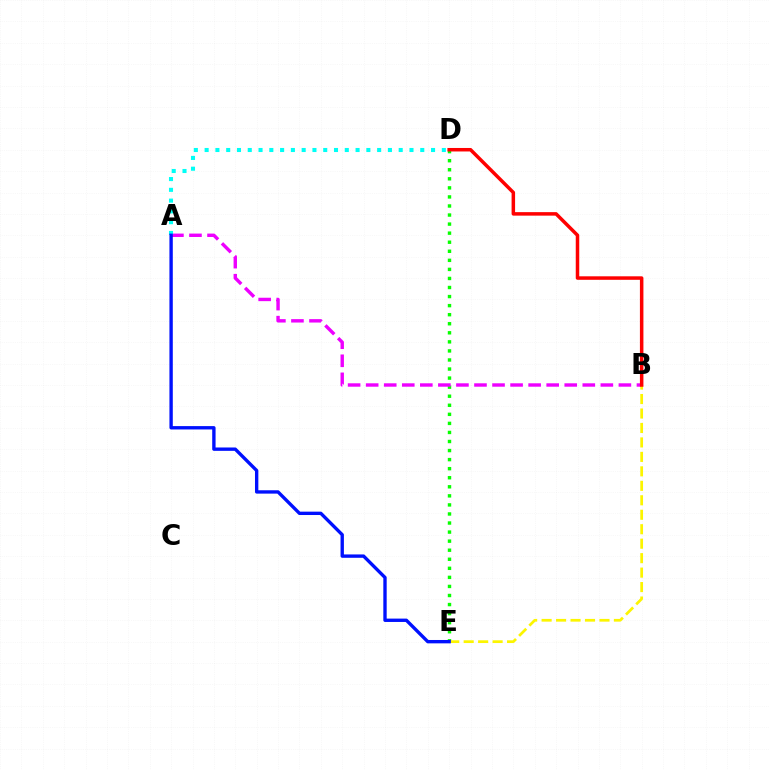{('D', 'E'): [{'color': '#08ff00', 'line_style': 'dotted', 'thickness': 2.46}], ('A', 'B'): [{'color': '#ee00ff', 'line_style': 'dashed', 'thickness': 2.45}], ('A', 'D'): [{'color': '#00fff6', 'line_style': 'dotted', 'thickness': 2.93}], ('B', 'E'): [{'color': '#fcf500', 'line_style': 'dashed', 'thickness': 1.97}], ('A', 'E'): [{'color': '#0010ff', 'line_style': 'solid', 'thickness': 2.42}], ('B', 'D'): [{'color': '#ff0000', 'line_style': 'solid', 'thickness': 2.52}]}